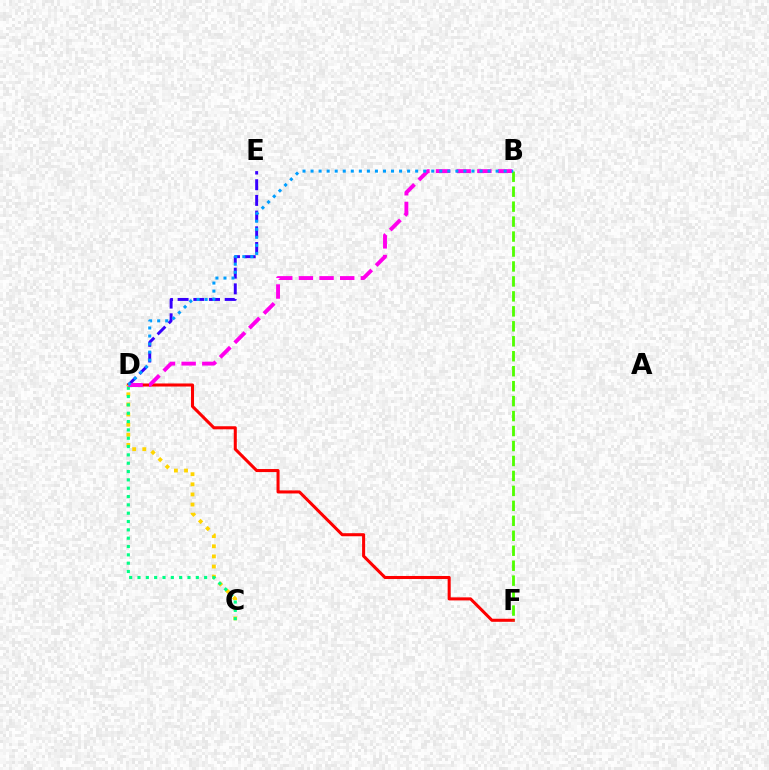{('D', 'E'): [{'color': '#3700ff', 'line_style': 'dashed', 'thickness': 2.13}], ('D', 'F'): [{'color': '#ff0000', 'line_style': 'solid', 'thickness': 2.2}], ('C', 'D'): [{'color': '#ffd500', 'line_style': 'dotted', 'thickness': 2.75}, {'color': '#00ff86', 'line_style': 'dotted', 'thickness': 2.26}], ('B', 'D'): [{'color': '#ff00ed', 'line_style': 'dashed', 'thickness': 2.81}, {'color': '#009eff', 'line_style': 'dotted', 'thickness': 2.19}], ('B', 'F'): [{'color': '#4fff00', 'line_style': 'dashed', 'thickness': 2.03}]}